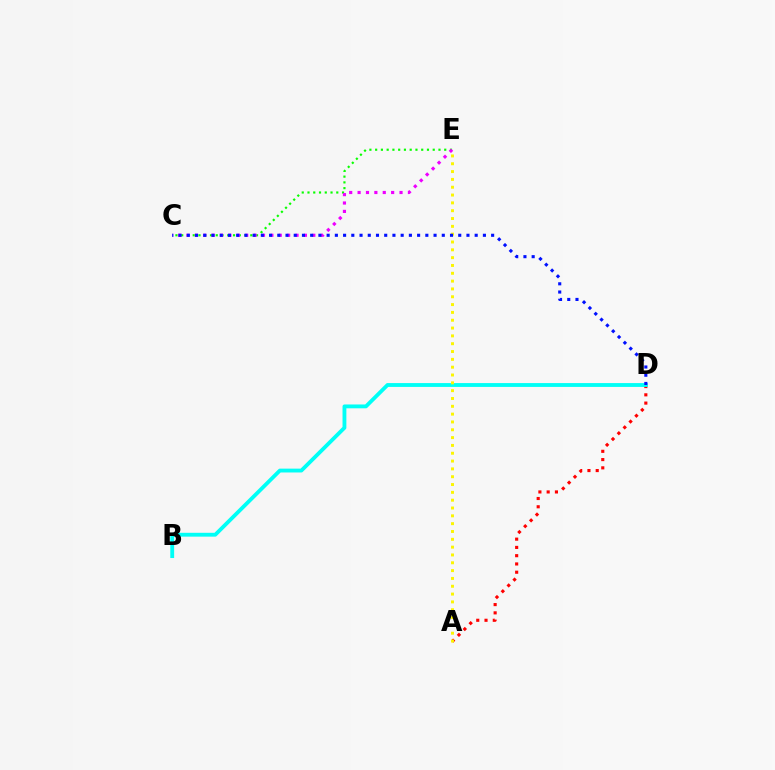{('C', 'E'): [{'color': '#08ff00', 'line_style': 'dotted', 'thickness': 1.56}, {'color': '#ee00ff', 'line_style': 'dotted', 'thickness': 2.28}], ('A', 'D'): [{'color': '#ff0000', 'line_style': 'dotted', 'thickness': 2.25}], ('B', 'D'): [{'color': '#00fff6', 'line_style': 'solid', 'thickness': 2.77}], ('A', 'E'): [{'color': '#fcf500', 'line_style': 'dotted', 'thickness': 2.13}], ('C', 'D'): [{'color': '#0010ff', 'line_style': 'dotted', 'thickness': 2.23}]}